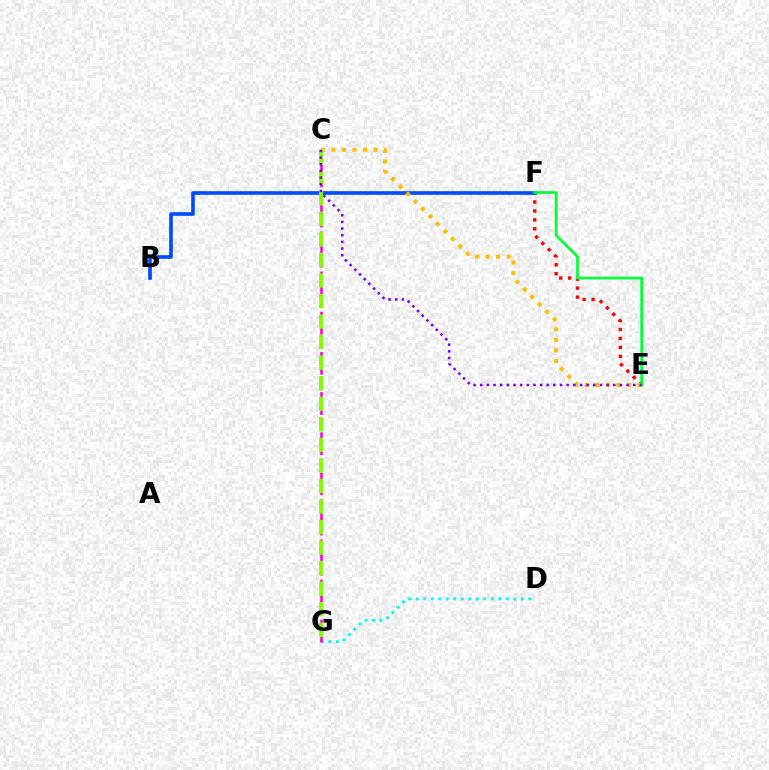{('E', 'F'): [{'color': '#ff0000', 'line_style': 'dotted', 'thickness': 2.43}, {'color': '#00ff39', 'line_style': 'solid', 'thickness': 1.92}], ('B', 'F'): [{'color': '#004bff', 'line_style': 'solid', 'thickness': 2.62}], ('D', 'G'): [{'color': '#00fff6', 'line_style': 'dotted', 'thickness': 2.04}], ('C', 'E'): [{'color': '#ffbd00', 'line_style': 'dotted', 'thickness': 2.87}, {'color': '#7200ff', 'line_style': 'dotted', 'thickness': 1.81}], ('C', 'G'): [{'color': '#ff00cf', 'line_style': 'dashed', 'thickness': 1.82}, {'color': '#84ff00', 'line_style': 'dashed', 'thickness': 2.79}]}